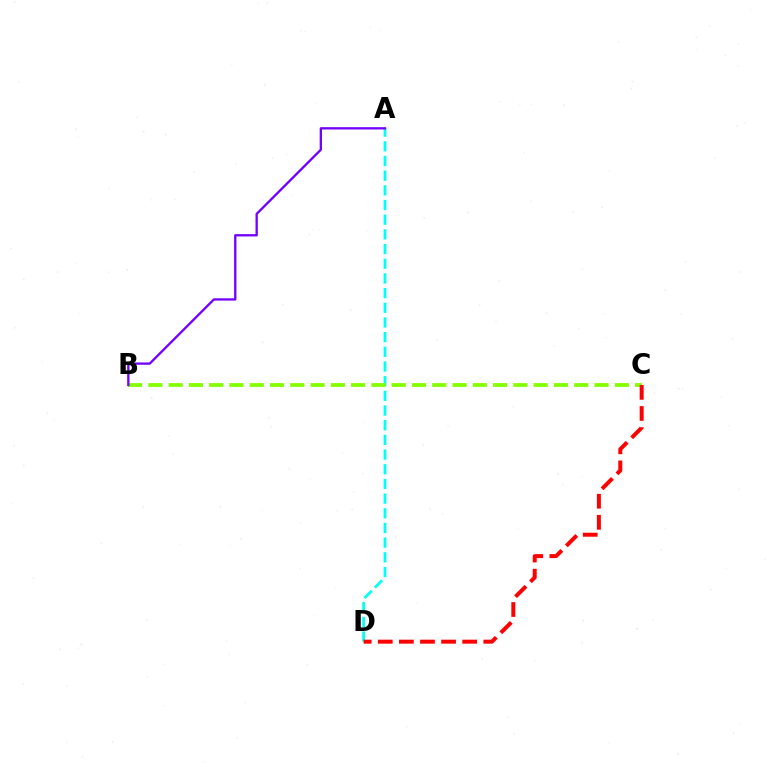{('A', 'D'): [{'color': '#00fff6', 'line_style': 'dashed', 'thickness': 1.99}], ('B', 'C'): [{'color': '#84ff00', 'line_style': 'dashed', 'thickness': 2.76}], ('C', 'D'): [{'color': '#ff0000', 'line_style': 'dashed', 'thickness': 2.87}], ('A', 'B'): [{'color': '#7200ff', 'line_style': 'solid', 'thickness': 1.66}]}